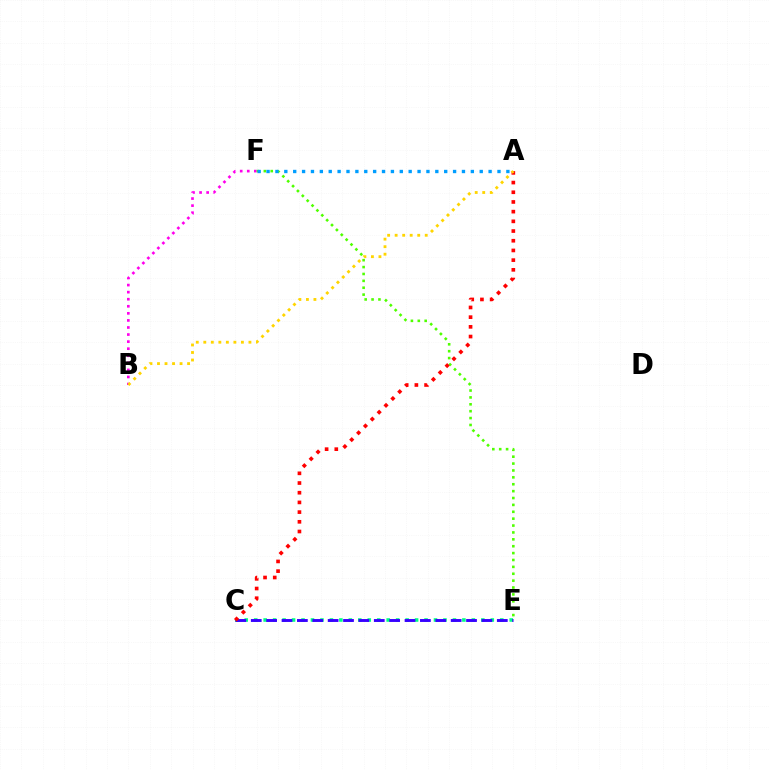{('B', 'F'): [{'color': '#ff00ed', 'line_style': 'dotted', 'thickness': 1.92}], ('E', 'F'): [{'color': '#4fff00', 'line_style': 'dotted', 'thickness': 1.87}], ('C', 'E'): [{'color': '#00ff86', 'line_style': 'dotted', 'thickness': 2.57}, {'color': '#3700ff', 'line_style': 'dashed', 'thickness': 2.09}], ('A', 'C'): [{'color': '#ff0000', 'line_style': 'dotted', 'thickness': 2.63}], ('A', 'F'): [{'color': '#009eff', 'line_style': 'dotted', 'thickness': 2.41}], ('A', 'B'): [{'color': '#ffd500', 'line_style': 'dotted', 'thickness': 2.04}]}